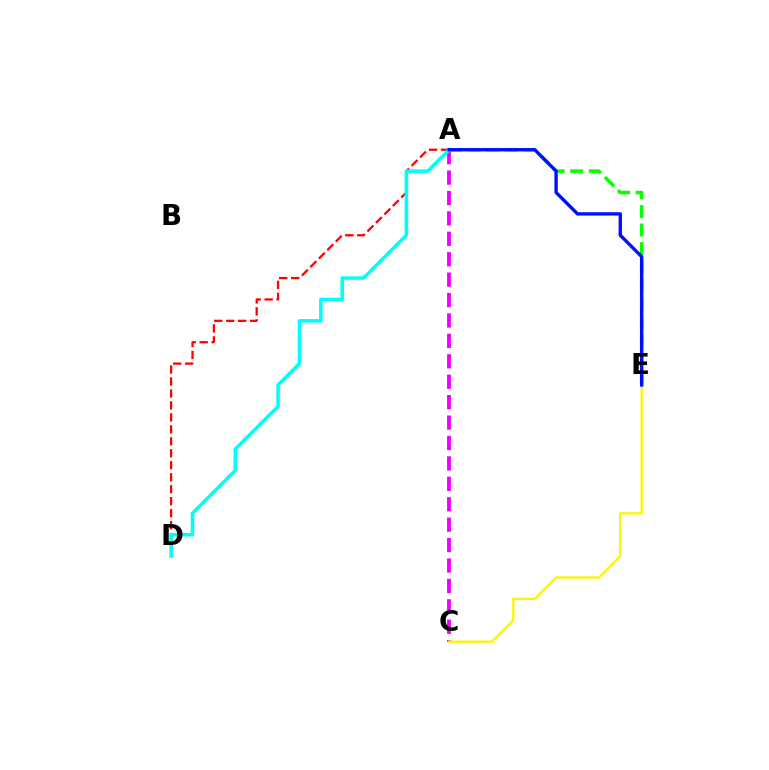{('A', 'D'): [{'color': '#ff0000', 'line_style': 'dashed', 'thickness': 1.63}, {'color': '#00fff6', 'line_style': 'solid', 'thickness': 2.56}], ('A', 'C'): [{'color': '#ee00ff', 'line_style': 'dashed', 'thickness': 2.77}], ('A', 'E'): [{'color': '#08ff00', 'line_style': 'dashed', 'thickness': 2.52}, {'color': '#0010ff', 'line_style': 'solid', 'thickness': 2.42}], ('C', 'E'): [{'color': '#fcf500', 'line_style': 'solid', 'thickness': 1.65}]}